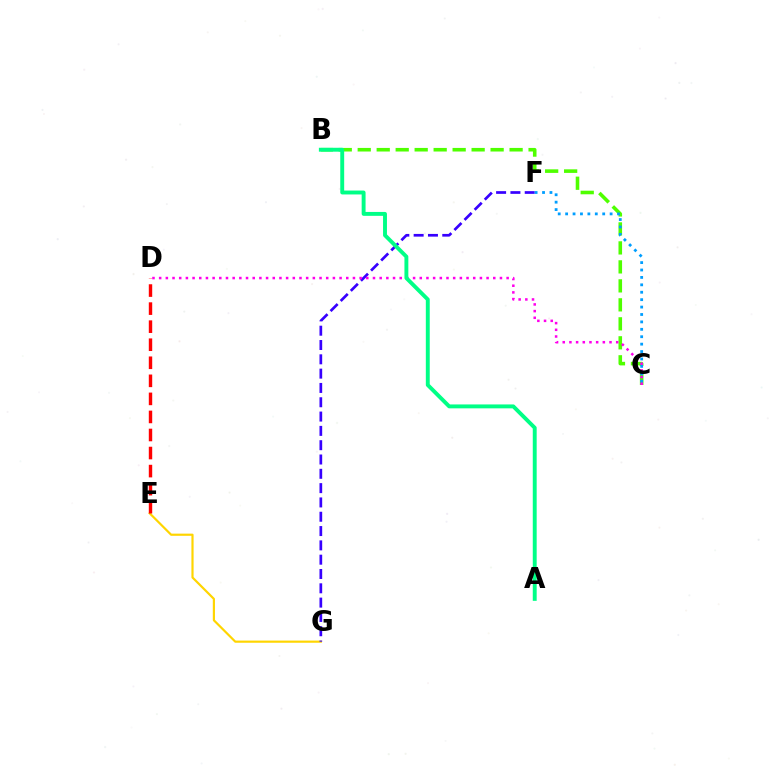{('E', 'G'): [{'color': '#ffd500', 'line_style': 'solid', 'thickness': 1.57}], ('F', 'G'): [{'color': '#3700ff', 'line_style': 'dashed', 'thickness': 1.94}], ('B', 'C'): [{'color': '#4fff00', 'line_style': 'dashed', 'thickness': 2.58}], ('C', 'F'): [{'color': '#009eff', 'line_style': 'dotted', 'thickness': 2.01}], ('D', 'E'): [{'color': '#ff0000', 'line_style': 'dashed', 'thickness': 2.45}], ('C', 'D'): [{'color': '#ff00ed', 'line_style': 'dotted', 'thickness': 1.82}], ('A', 'B'): [{'color': '#00ff86', 'line_style': 'solid', 'thickness': 2.81}]}